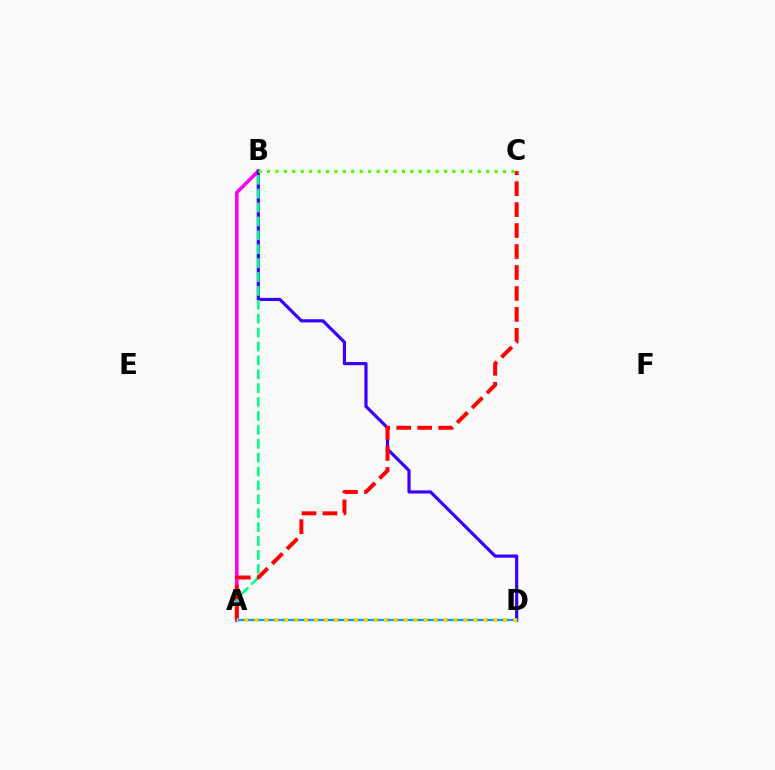{('A', 'B'): [{'color': '#ff00ed', 'line_style': 'solid', 'thickness': 2.55}, {'color': '#00ff86', 'line_style': 'dashed', 'thickness': 1.89}], ('B', 'D'): [{'color': '#3700ff', 'line_style': 'solid', 'thickness': 2.28}], ('A', 'C'): [{'color': '#ff0000', 'line_style': 'dashed', 'thickness': 2.85}], ('A', 'D'): [{'color': '#009eff', 'line_style': 'solid', 'thickness': 1.63}, {'color': '#ffd500', 'line_style': 'dotted', 'thickness': 2.7}], ('B', 'C'): [{'color': '#4fff00', 'line_style': 'dotted', 'thickness': 2.29}]}